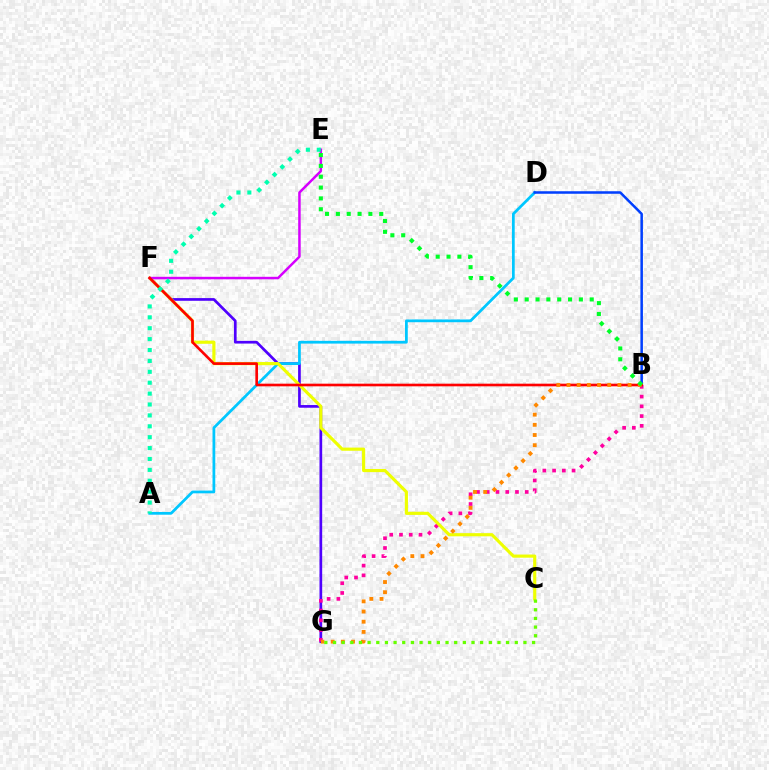{('F', 'G'): [{'color': '#4f00ff', 'line_style': 'solid', 'thickness': 1.94}], ('A', 'D'): [{'color': '#00c7ff', 'line_style': 'solid', 'thickness': 1.98}], ('B', 'G'): [{'color': '#ff00a0', 'line_style': 'dotted', 'thickness': 2.65}, {'color': '#ff8800', 'line_style': 'dotted', 'thickness': 2.77}], ('C', 'F'): [{'color': '#eeff00', 'line_style': 'solid', 'thickness': 2.26}], ('B', 'D'): [{'color': '#003fff', 'line_style': 'solid', 'thickness': 1.81}], ('E', 'F'): [{'color': '#d600ff', 'line_style': 'solid', 'thickness': 1.8}], ('B', 'F'): [{'color': '#ff0000', 'line_style': 'solid', 'thickness': 1.9}], ('B', 'E'): [{'color': '#00ff27', 'line_style': 'dotted', 'thickness': 2.95}], ('A', 'E'): [{'color': '#00ffaf', 'line_style': 'dotted', 'thickness': 2.96}], ('C', 'G'): [{'color': '#66ff00', 'line_style': 'dotted', 'thickness': 2.35}]}